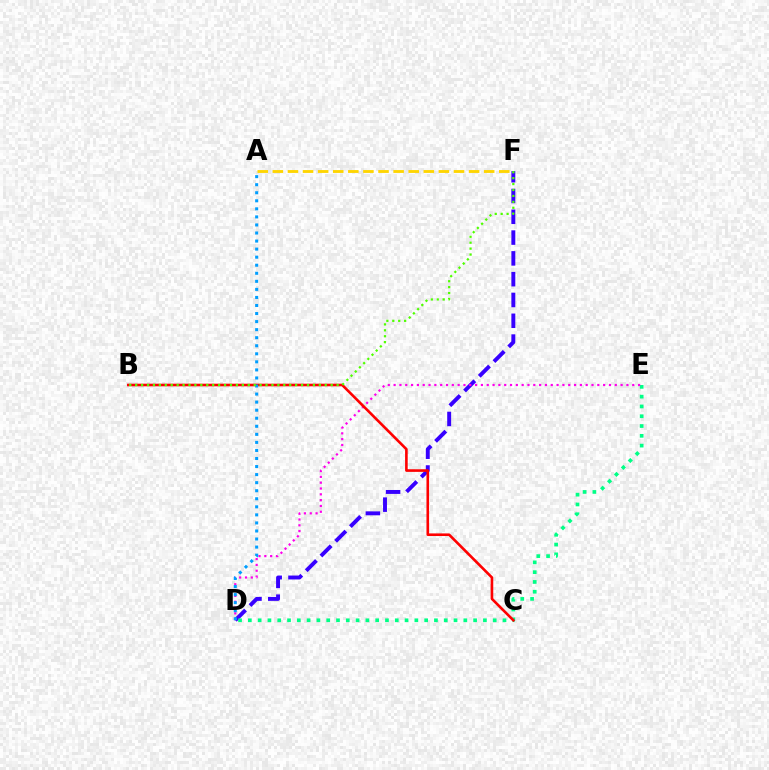{('D', 'F'): [{'color': '#3700ff', 'line_style': 'dashed', 'thickness': 2.83}], ('D', 'E'): [{'color': '#00ff86', 'line_style': 'dotted', 'thickness': 2.66}, {'color': '#ff00ed', 'line_style': 'dotted', 'thickness': 1.58}], ('A', 'F'): [{'color': '#ffd500', 'line_style': 'dashed', 'thickness': 2.05}], ('B', 'C'): [{'color': '#ff0000', 'line_style': 'solid', 'thickness': 1.89}], ('A', 'D'): [{'color': '#009eff', 'line_style': 'dotted', 'thickness': 2.19}], ('B', 'F'): [{'color': '#4fff00', 'line_style': 'dotted', 'thickness': 1.61}]}